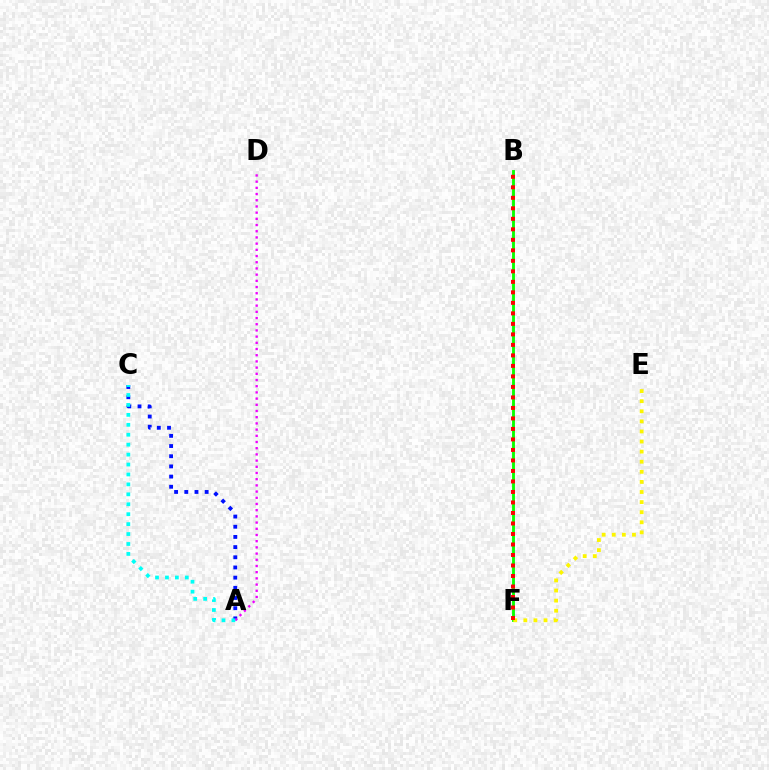{('A', 'C'): [{'color': '#0010ff', 'line_style': 'dotted', 'thickness': 2.77}, {'color': '#00fff6', 'line_style': 'dotted', 'thickness': 2.7}], ('A', 'D'): [{'color': '#ee00ff', 'line_style': 'dotted', 'thickness': 1.68}], ('B', 'F'): [{'color': '#08ff00', 'line_style': 'solid', 'thickness': 2.06}, {'color': '#ff0000', 'line_style': 'dotted', 'thickness': 2.85}], ('E', 'F'): [{'color': '#fcf500', 'line_style': 'dotted', 'thickness': 2.74}]}